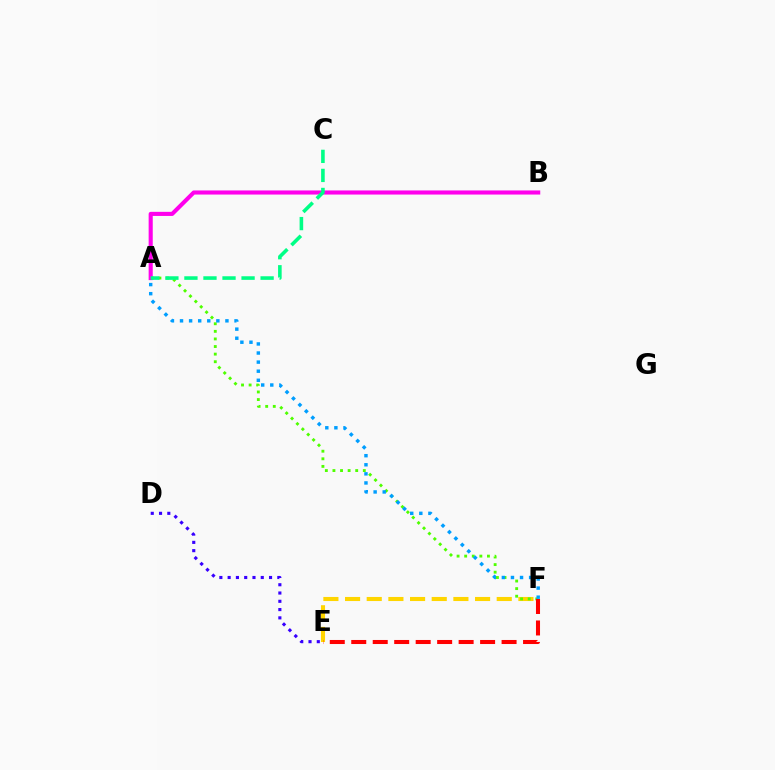{('D', 'E'): [{'color': '#3700ff', 'line_style': 'dotted', 'thickness': 2.25}], ('E', 'F'): [{'color': '#ffd500', 'line_style': 'dashed', 'thickness': 2.94}, {'color': '#ff0000', 'line_style': 'dashed', 'thickness': 2.92}], ('A', 'F'): [{'color': '#4fff00', 'line_style': 'dotted', 'thickness': 2.06}, {'color': '#009eff', 'line_style': 'dotted', 'thickness': 2.47}], ('A', 'B'): [{'color': '#ff00ed', 'line_style': 'solid', 'thickness': 2.96}], ('A', 'C'): [{'color': '#00ff86', 'line_style': 'dashed', 'thickness': 2.59}]}